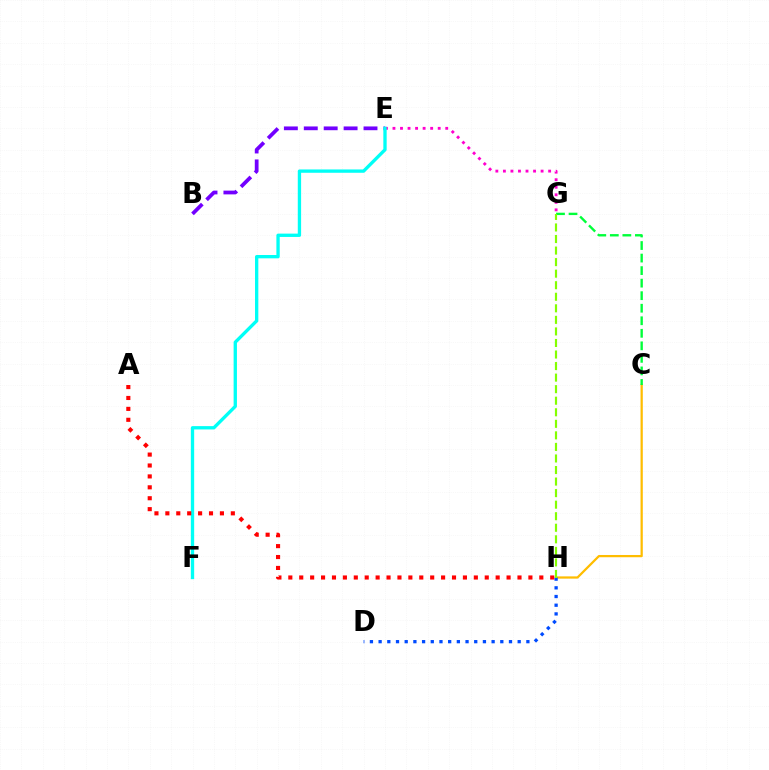{('C', 'H'): [{'color': '#ffbd00', 'line_style': 'solid', 'thickness': 1.62}], ('C', 'G'): [{'color': '#00ff39', 'line_style': 'dashed', 'thickness': 1.7}], ('E', 'G'): [{'color': '#ff00cf', 'line_style': 'dotted', 'thickness': 2.05}], ('B', 'E'): [{'color': '#7200ff', 'line_style': 'dashed', 'thickness': 2.7}], ('D', 'H'): [{'color': '#004bff', 'line_style': 'dotted', 'thickness': 2.36}], ('E', 'F'): [{'color': '#00fff6', 'line_style': 'solid', 'thickness': 2.4}], ('A', 'H'): [{'color': '#ff0000', 'line_style': 'dotted', 'thickness': 2.96}], ('G', 'H'): [{'color': '#84ff00', 'line_style': 'dashed', 'thickness': 1.57}]}